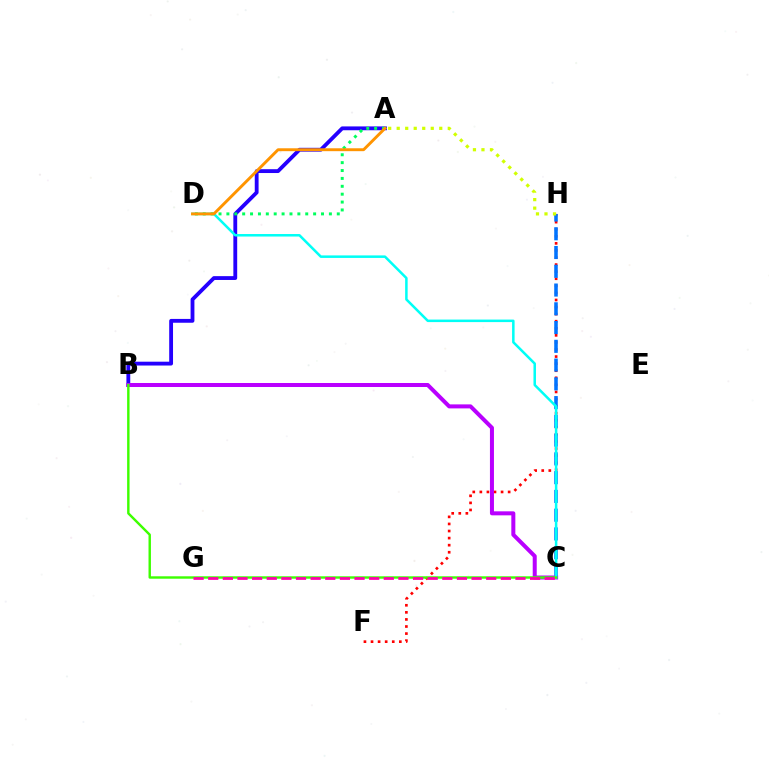{('F', 'H'): [{'color': '#ff0000', 'line_style': 'dotted', 'thickness': 1.92}], ('C', 'H'): [{'color': '#0074ff', 'line_style': 'dashed', 'thickness': 2.55}], ('A', 'B'): [{'color': '#2500ff', 'line_style': 'solid', 'thickness': 2.76}], ('B', 'C'): [{'color': '#b900ff', 'line_style': 'solid', 'thickness': 2.89}, {'color': '#3dff00', 'line_style': 'solid', 'thickness': 1.74}], ('C', 'D'): [{'color': '#00fff6', 'line_style': 'solid', 'thickness': 1.81}], ('A', 'D'): [{'color': '#00ff5c', 'line_style': 'dotted', 'thickness': 2.14}, {'color': '#ff9400', 'line_style': 'solid', 'thickness': 2.09}], ('A', 'H'): [{'color': '#d1ff00', 'line_style': 'dotted', 'thickness': 2.31}], ('C', 'G'): [{'color': '#ff00ac', 'line_style': 'dashed', 'thickness': 1.99}]}